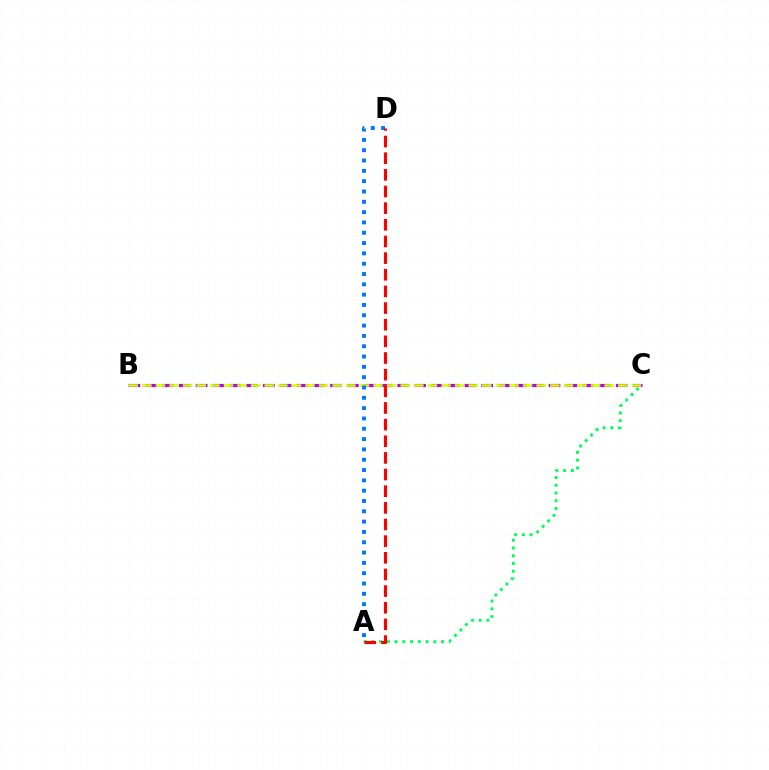{('B', 'C'): [{'color': '#b900ff', 'line_style': 'dashed', 'thickness': 2.28}, {'color': '#d1ff00', 'line_style': 'dashed', 'thickness': 1.85}], ('A', 'D'): [{'color': '#0074ff', 'line_style': 'dotted', 'thickness': 2.8}, {'color': '#ff0000', 'line_style': 'dashed', 'thickness': 2.26}], ('A', 'C'): [{'color': '#00ff5c', 'line_style': 'dotted', 'thickness': 2.1}]}